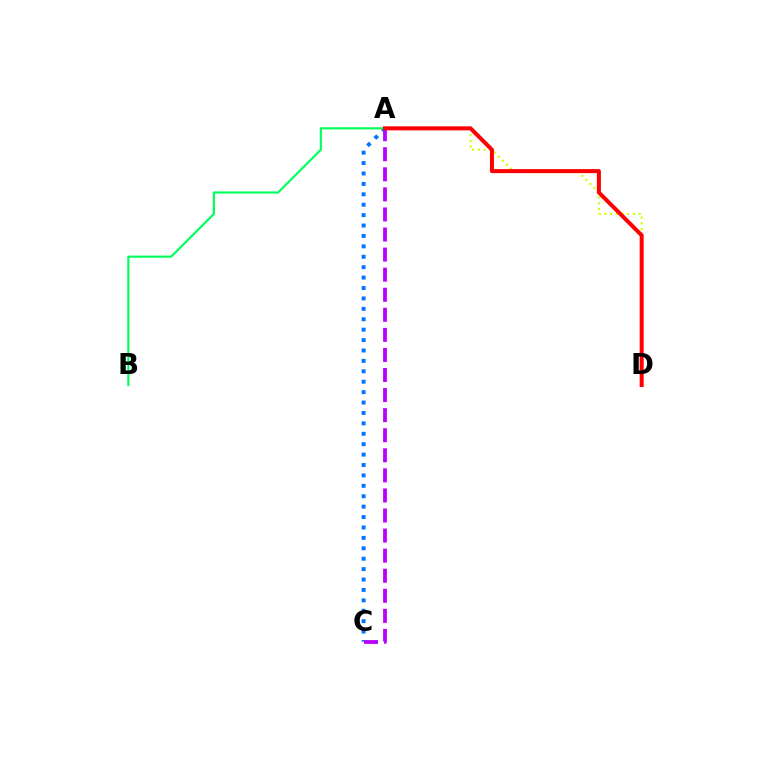{('A', 'C'): [{'color': '#0074ff', 'line_style': 'dotted', 'thickness': 2.83}, {'color': '#b900ff', 'line_style': 'dashed', 'thickness': 2.73}], ('A', 'B'): [{'color': '#00ff5c', 'line_style': 'solid', 'thickness': 1.56}], ('A', 'D'): [{'color': '#d1ff00', 'line_style': 'dotted', 'thickness': 1.55}, {'color': '#ff0000', 'line_style': 'solid', 'thickness': 2.89}]}